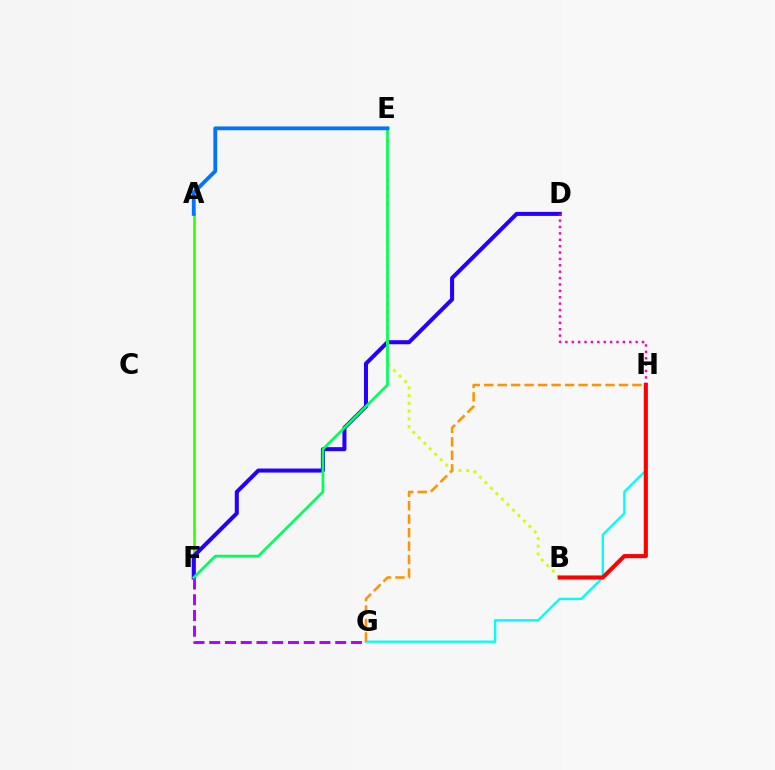{('F', 'G'): [{'color': '#b900ff', 'line_style': 'dashed', 'thickness': 2.14}], ('A', 'F'): [{'color': '#3dff00', 'line_style': 'solid', 'thickness': 1.96}], ('D', 'F'): [{'color': '#2500ff', 'line_style': 'solid', 'thickness': 2.91}], ('G', 'H'): [{'color': '#00fff6', 'line_style': 'solid', 'thickness': 1.68}, {'color': '#ff9400', 'line_style': 'dashed', 'thickness': 1.83}], ('B', 'E'): [{'color': '#d1ff00', 'line_style': 'dotted', 'thickness': 2.11}], ('E', 'F'): [{'color': '#00ff5c', 'line_style': 'solid', 'thickness': 1.95}], ('D', 'H'): [{'color': '#ff00ac', 'line_style': 'dotted', 'thickness': 1.74}], ('A', 'E'): [{'color': '#0074ff', 'line_style': 'solid', 'thickness': 2.73}], ('B', 'H'): [{'color': '#ff0000', 'line_style': 'solid', 'thickness': 2.96}]}